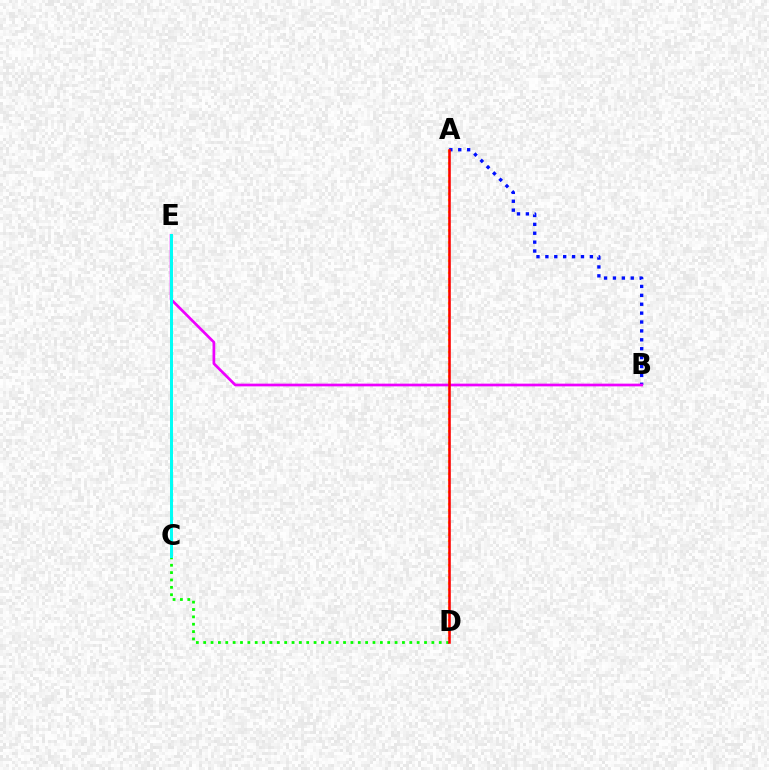{('A', 'D'): [{'color': '#fcf500', 'line_style': 'dotted', 'thickness': 1.65}, {'color': '#ff0000', 'line_style': 'solid', 'thickness': 1.85}], ('A', 'B'): [{'color': '#0010ff', 'line_style': 'dotted', 'thickness': 2.42}], ('C', 'D'): [{'color': '#08ff00', 'line_style': 'dotted', 'thickness': 2.0}], ('B', 'E'): [{'color': '#ee00ff', 'line_style': 'solid', 'thickness': 1.95}], ('C', 'E'): [{'color': '#00fff6', 'line_style': 'solid', 'thickness': 2.15}]}